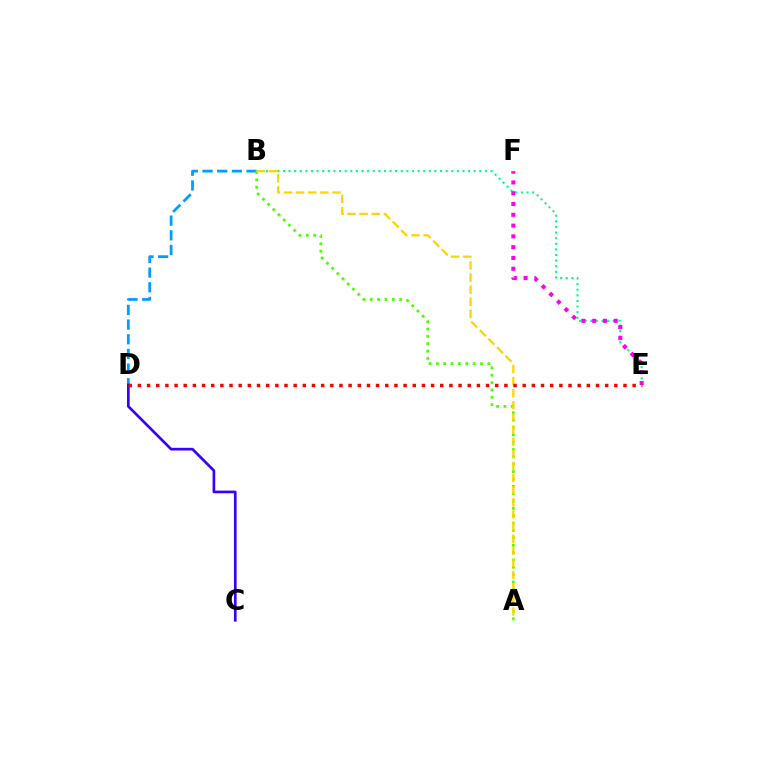{('B', 'E'): [{'color': '#00ff86', 'line_style': 'dotted', 'thickness': 1.52}], ('B', 'D'): [{'color': '#009eff', 'line_style': 'dashed', 'thickness': 1.99}], ('E', 'F'): [{'color': '#ff00ed', 'line_style': 'dotted', 'thickness': 2.93}], ('A', 'B'): [{'color': '#4fff00', 'line_style': 'dotted', 'thickness': 2.0}, {'color': '#ffd500', 'line_style': 'dashed', 'thickness': 1.65}], ('C', 'D'): [{'color': '#3700ff', 'line_style': 'solid', 'thickness': 1.93}], ('D', 'E'): [{'color': '#ff0000', 'line_style': 'dotted', 'thickness': 2.49}]}